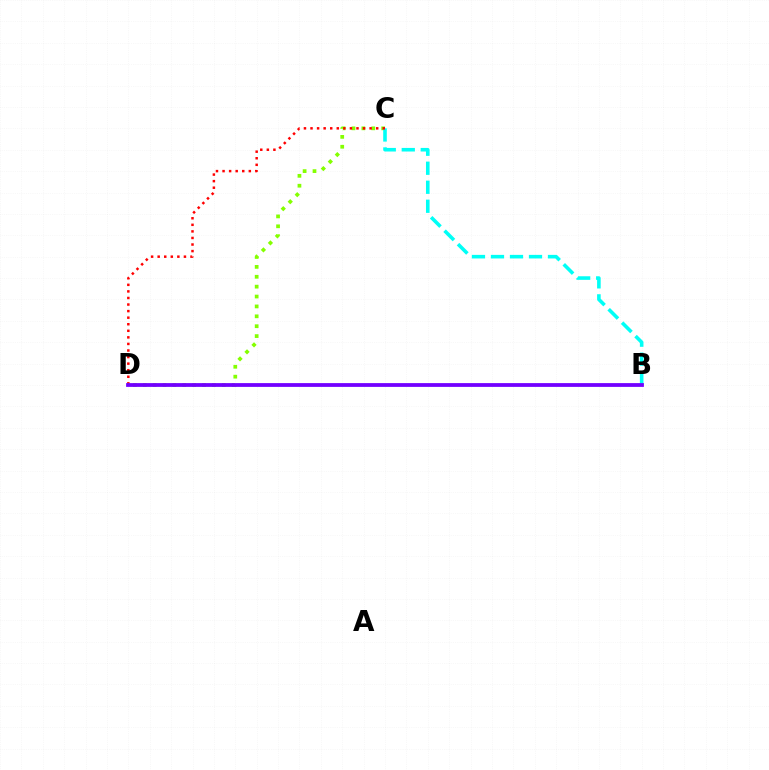{('C', 'D'): [{'color': '#84ff00', 'line_style': 'dotted', 'thickness': 2.69}, {'color': '#ff0000', 'line_style': 'dotted', 'thickness': 1.78}], ('B', 'C'): [{'color': '#00fff6', 'line_style': 'dashed', 'thickness': 2.58}], ('B', 'D'): [{'color': '#7200ff', 'line_style': 'solid', 'thickness': 2.72}]}